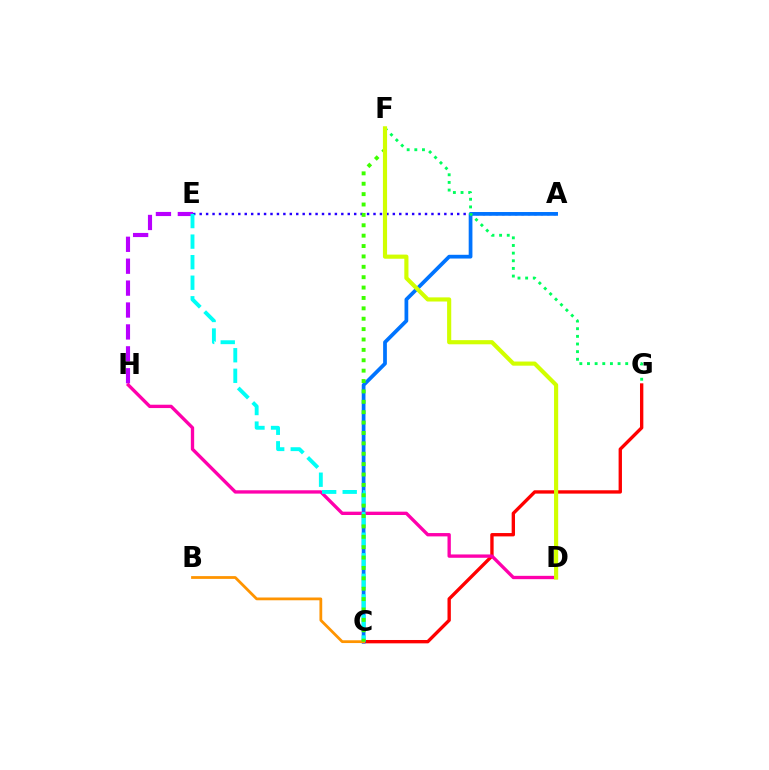{('A', 'E'): [{'color': '#2500ff', 'line_style': 'dotted', 'thickness': 1.75}], ('C', 'G'): [{'color': '#ff0000', 'line_style': 'solid', 'thickness': 2.41}], ('A', 'C'): [{'color': '#0074ff', 'line_style': 'solid', 'thickness': 2.69}], ('E', 'H'): [{'color': '#b900ff', 'line_style': 'dashed', 'thickness': 2.98}], ('D', 'H'): [{'color': '#ff00ac', 'line_style': 'solid', 'thickness': 2.4}], ('C', 'E'): [{'color': '#00fff6', 'line_style': 'dashed', 'thickness': 2.79}], ('B', 'C'): [{'color': '#ff9400', 'line_style': 'solid', 'thickness': 2.0}], ('C', 'F'): [{'color': '#3dff00', 'line_style': 'dotted', 'thickness': 2.82}], ('F', 'G'): [{'color': '#00ff5c', 'line_style': 'dotted', 'thickness': 2.08}], ('D', 'F'): [{'color': '#d1ff00', 'line_style': 'solid', 'thickness': 2.98}]}